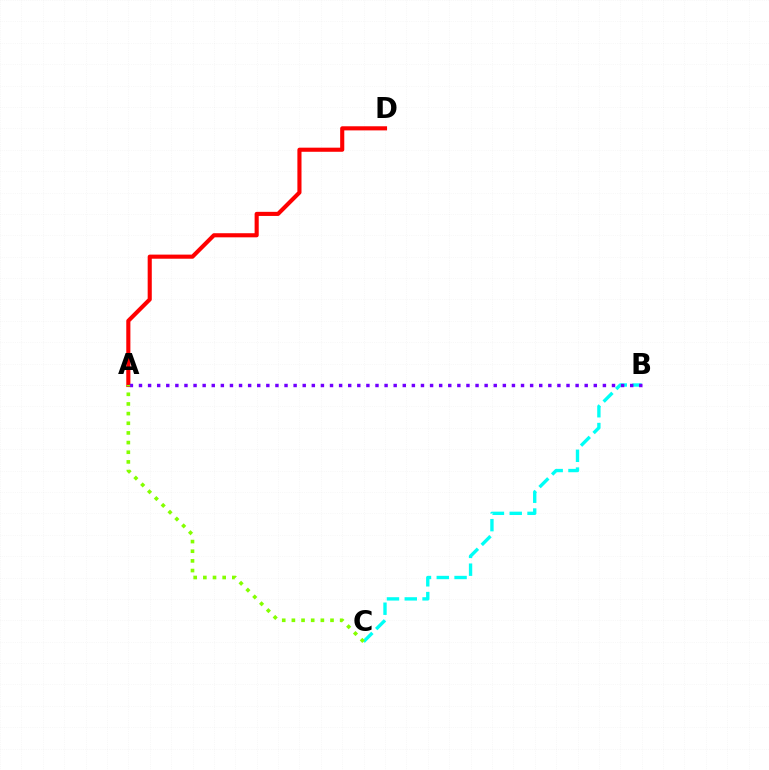{('A', 'D'): [{'color': '#ff0000', 'line_style': 'solid', 'thickness': 2.96}], ('B', 'C'): [{'color': '#00fff6', 'line_style': 'dashed', 'thickness': 2.42}], ('A', 'B'): [{'color': '#7200ff', 'line_style': 'dotted', 'thickness': 2.47}], ('A', 'C'): [{'color': '#84ff00', 'line_style': 'dotted', 'thickness': 2.62}]}